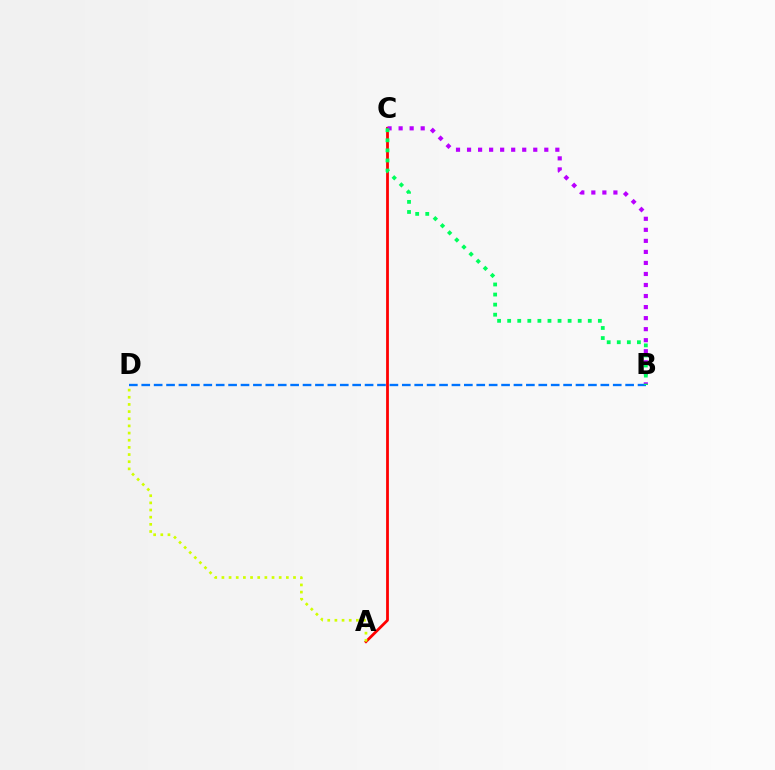{('A', 'C'): [{'color': '#ff0000', 'line_style': 'solid', 'thickness': 2.01}], ('B', 'C'): [{'color': '#b900ff', 'line_style': 'dotted', 'thickness': 3.0}, {'color': '#00ff5c', 'line_style': 'dotted', 'thickness': 2.74}], ('A', 'D'): [{'color': '#d1ff00', 'line_style': 'dotted', 'thickness': 1.95}], ('B', 'D'): [{'color': '#0074ff', 'line_style': 'dashed', 'thickness': 1.69}]}